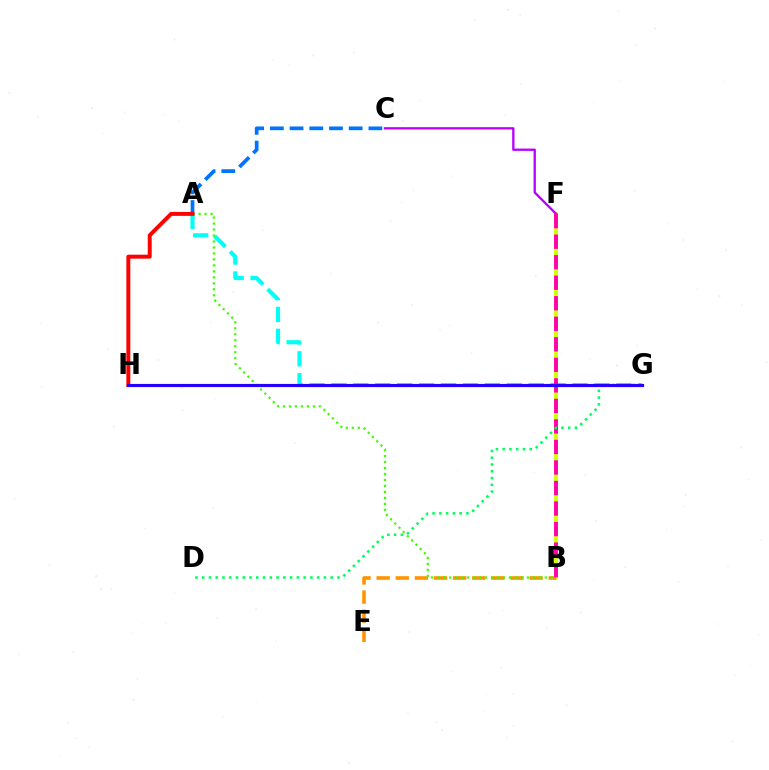{('B', 'F'): [{'color': '#d1ff00', 'line_style': 'solid', 'thickness': 2.77}, {'color': '#ff00ac', 'line_style': 'dashed', 'thickness': 2.79}], ('A', 'C'): [{'color': '#0074ff', 'line_style': 'dashed', 'thickness': 2.68}], ('B', 'E'): [{'color': '#ff9400', 'line_style': 'dashed', 'thickness': 2.6}], ('A', 'G'): [{'color': '#00fff6', 'line_style': 'dashed', 'thickness': 2.98}], ('A', 'B'): [{'color': '#3dff00', 'line_style': 'dotted', 'thickness': 1.63}], ('C', 'F'): [{'color': '#b900ff', 'line_style': 'solid', 'thickness': 1.67}], ('A', 'H'): [{'color': '#ff0000', 'line_style': 'solid', 'thickness': 2.84}], ('D', 'G'): [{'color': '#00ff5c', 'line_style': 'dotted', 'thickness': 1.84}], ('G', 'H'): [{'color': '#2500ff', 'line_style': 'solid', 'thickness': 2.27}]}